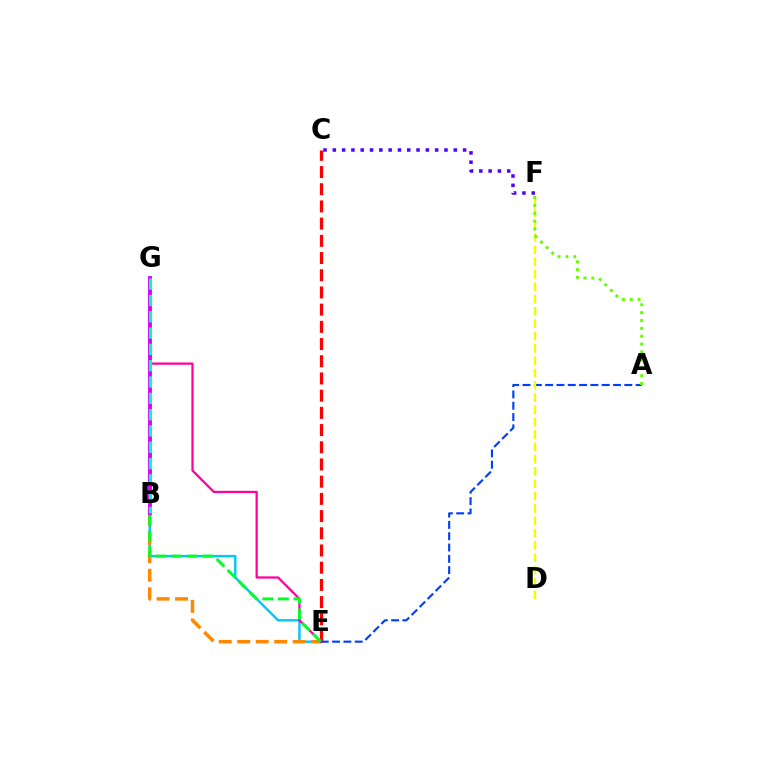{('B', 'E'): [{'color': '#00c7ff', 'line_style': 'solid', 'thickness': 1.74}, {'color': '#ff8800', 'line_style': 'dashed', 'thickness': 2.51}, {'color': '#00ff27', 'line_style': 'dashed', 'thickness': 2.12}], ('C', 'E'): [{'color': '#ff0000', 'line_style': 'dashed', 'thickness': 2.34}], ('E', 'G'): [{'color': '#ff00a0', 'line_style': 'solid', 'thickness': 1.62}], ('A', 'E'): [{'color': '#003fff', 'line_style': 'dashed', 'thickness': 1.54}], ('B', 'G'): [{'color': '#d600ff', 'line_style': 'solid', 'thickness': 2.77}, {'color': '#00ffaf', 'line_style': 'dashed', 'thickness': 2.22}], ('D', 'F'): [{'color': '#eeff00', 'line_style': 'dashed', 'thickness': 1.67}], ('A', 'F'): [{'color': '#66ff00', 'line_style': 'dotted', 'thickness': 2.14}], ('C', 'F'): [{'color': '#4f00ff', 'line_style': 'dotted', 'thickness': 2.53}]}